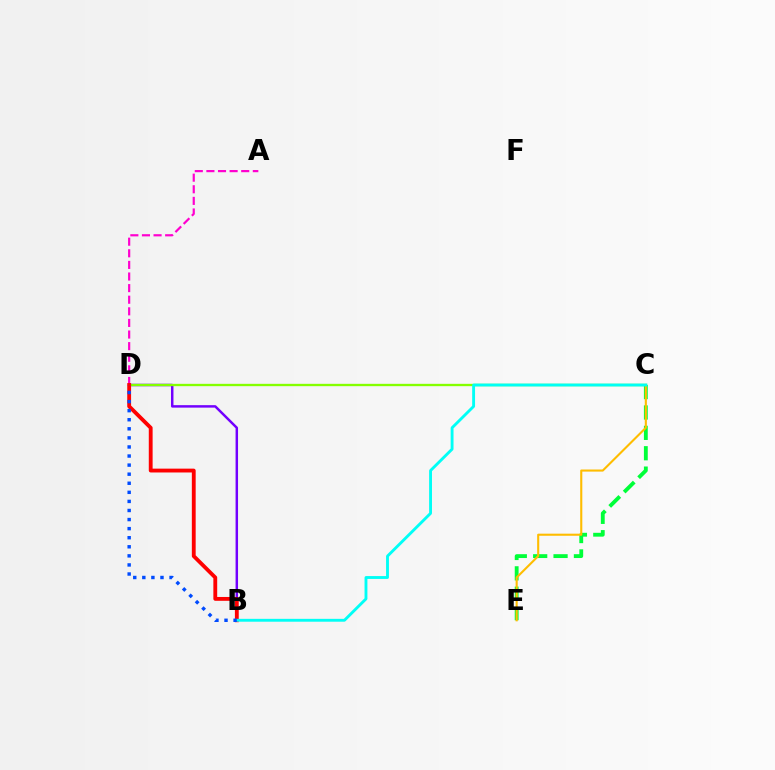{('B', 'D'): [{'color': '#7200ff', 'line_style': 'solid', 'thickness': 1.78}, {'color': '#ff0000', 'line_style': 'solid', 'thickness': 2.76}, {'color': '#004bff', 'line_style': 'dotted', 'thickness': 2.47}], ('A', 'D'): [{'color': '#ff00cf', 'line_style': 'dashed', 'thickness': 1.58}], ('C', 'D'): [{'color': '#84ff00', 'line_style': 'solid', 'thickness': 1.68}], ('C', 'E'): [{'color': '#00ff39', 'line_style': 'dashed', 'thickness': 2.77}, {'color': '#ffbd00', 'line_style': 'solid', 'thickness': 1.51}], ('B', 'C'): [{'color': '#00fff6', 'line_style': 'solid', 'thickness': 2.07}]}